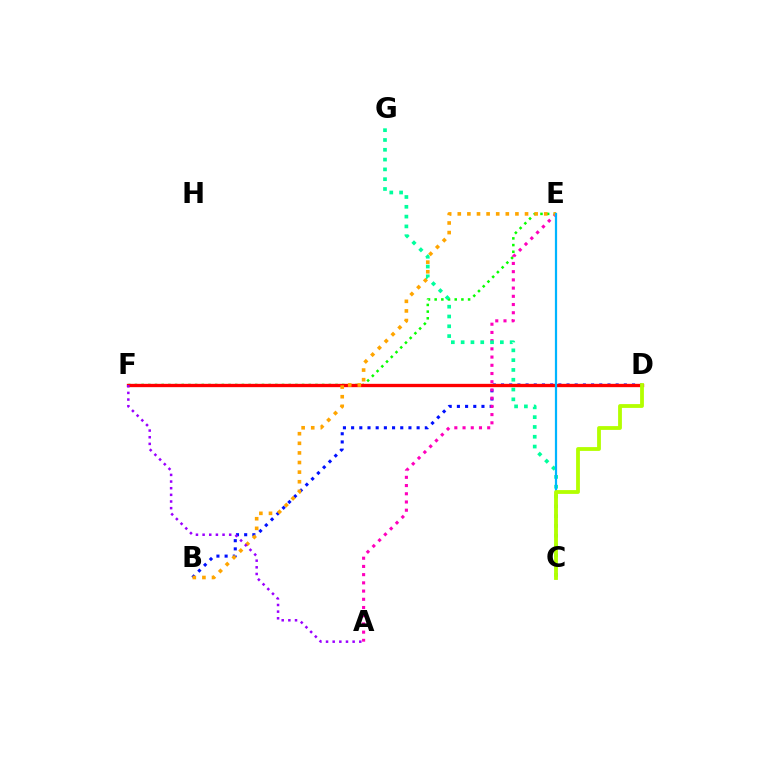{('B', 'D'): [{'color': '#0010ff', 'line_style': 'dotted', 'thickness': 2.22}], ('E', 'F'): [{'color': '#08ff00', 'line_style': 'dotted', 'thickness': 1.82}], ('A', 'E'): [{'color': '#ff00bd', 'line_style': 'dotted', 'thickness': 2.23}], ('D', 'F'): [{'color': '#ff0000', 'line_style': 'solid', 'thickness': 2.39}], ('B', 'E'): [{'color': '#ffa500', 'line_style': 'dotted', 'thickness': 2.61}], ('C', 'G'): [{'color': '#00ff9d', 'line_style': 'dotted', 'thickness': 2.66}], ('C', 'E'): [{'color': '#00b5ff', 'line_style': 'solid', 'thickness': 1.6}], ('A', 'F'): [{'color': '#9b00ff', 'line_style': 'dotted', 'thickness': 1.81}], ('C', 'D'): [{'color': '#b3ff00', 'line_style': 'solid', 'thickness': 2.74}]}